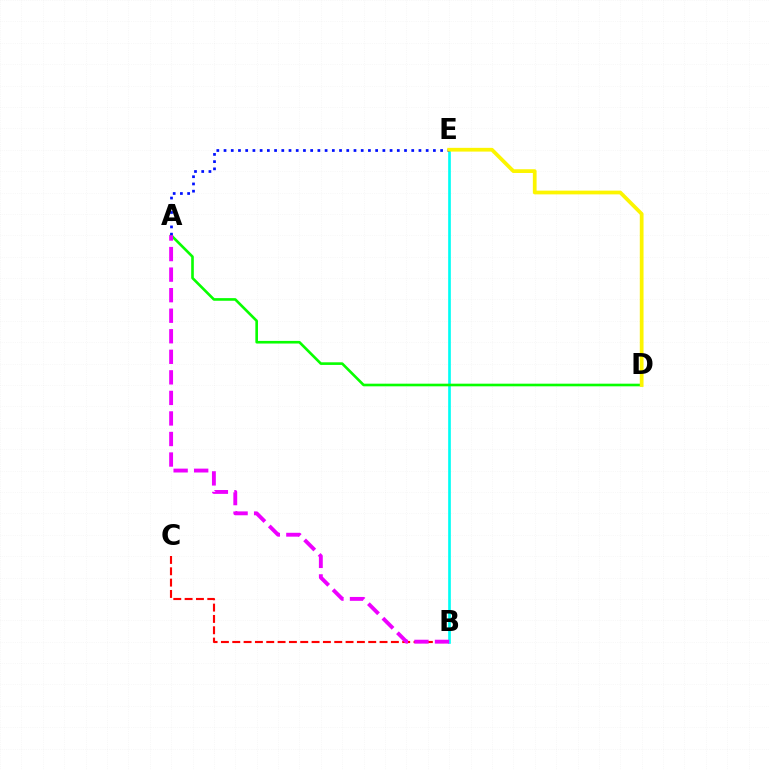{('B', 'E'): [{'color': '#00fff6', 'line_style': 'solid', 'thickness': 1.93}], ('B', 'C'): [{'color': '#ff0000', 'line_style': 'dashed', 'thickness': 1.54}], ('A', 'D'): [{'color': '#08ff00', 'line_style': 'solid', 'thickness': 1.89}], ('A', 'E'): [{'color': '#0010ff', 'line_style': 'dotted', 'thickness': 1.96}], ('D', 'E'): [{'color': '#fcf500', 'line_style': 'solid', 'thickness': 2.7}], ('A', 'B'): [{'color': '#ee00ff', 'line_style': 'dashed', 'thickness': 2.79}]}